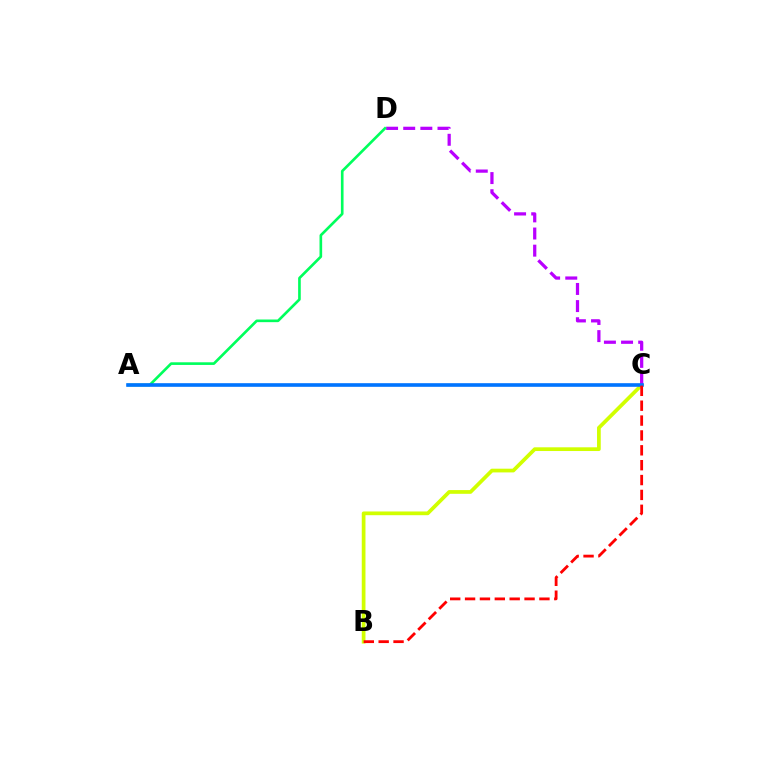{('B', 'C'): [{'color': '#d1ff00', 'line_style': 'solid', 'thickness': 2.68}, {'color': '#ff0000', 'line_style': 'dashed', 'thickness': 2.02}], ('C', 'D'): [{'color': '#b900ff', 'line_style': 'dashed', 'thickness': 2.33}], ('A', 'D'): [{'color': '#00ff5c', 'line_style': 'solid', 'thickness': 1.91}], ('A', 'C'): [{'color': '#0074ff', 'line_style': 'solid', 'thickness': 2.61}]}